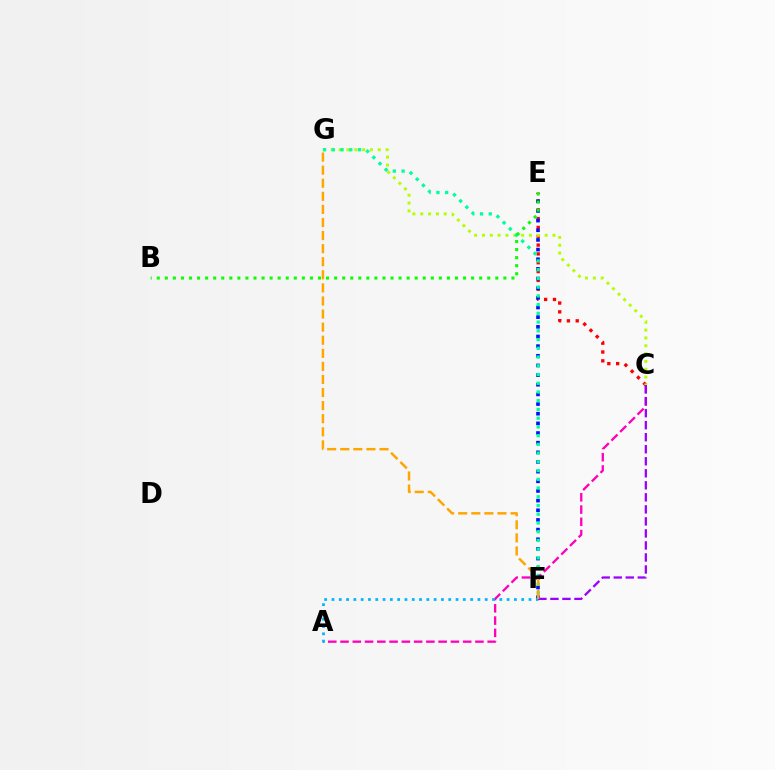{('C', 'E'): [{'color': '#ff0000', 'line_style': 'dotted', 'thickness': 2.4}], ('C', 'G'): [{'color': '#b3ff00', 'line_style': 'dotted', 'thickness': 2.13}], ('E', 'F'): [{'color': '#0010ff', 'line_style': 'dotted', 'thickness': 2.62}], ('F', 'G'): [{'color': '#00ff9d', 'line_style': 'dotted', 'thickness': 2.37}, {'color': '#ffa500', 'line_style': 'dashed', 'thickness': 1.78}], ('A', 'C'): [{'color': '#ff00bd', 'line_style': 'dashed', 'thickness': 1.67}], ('A', 'F'): [{'color': '#00b5ff', 'line_style': 'dotted', 'thickness': 1.98}], ('B', 'E'): [{'color': '#08ff00', 'line_style': 'dotted', 'thickness': 2.19}], ('C', 'F'): [{'color': '#9b00ff', 'line_style': 'dashed', 'thickness': 1.63}]}